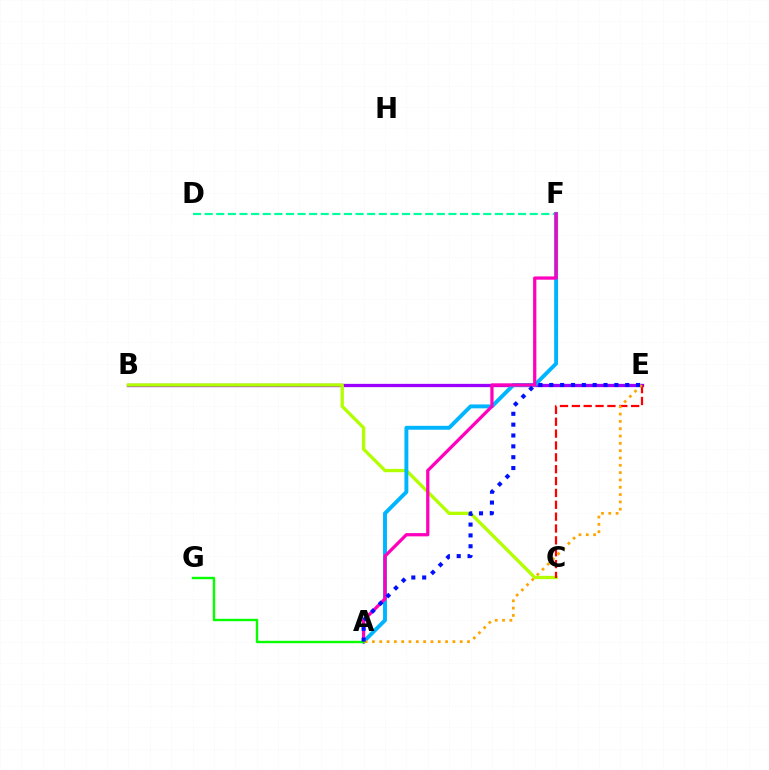{('B', 'E'): [{'color': '#9b00ff', 'line_style': 'solid', 'thickness': 2.37}], ('D', 'F'): [{'color': '#00ff9d', 'line_style': 'dashed', 'thickness': 1.58}], ('B', 'C'): [{'color': '#b3ff00', 'line_style': 'solid', 'thickness': 2.38}], ('A', 'F'): [{'color': '#00b5ff', 'line_style': 'solid', 'thickness': 2.81}, {'color': '#ff00bd', 'line_style': 'solid', 'thickness': 2.34}], ('A', 'G'): [{'color': '#08ff00', 'line_style': 'solid', 'thickness': 1.73}], ('C', 'E'): [{'color': '#ff0000', 'line_style': 'dashed', 'thickness': 1.61}], ('A', 'E'): [{'color': '#ffa500', 'line_style': 'dotted', 'thickness': 1.99}, {'color': '#0010ff', 'line_style': 'dotted', 'thickness': 2.95}]}